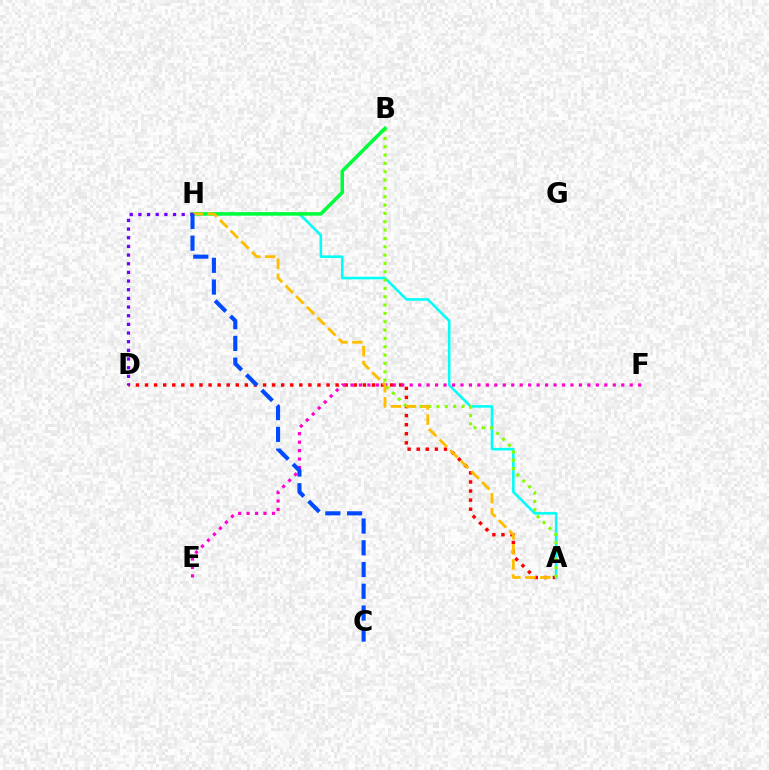{('A', 'D'): [{'color': '#ff0000', 'line_style': 'dotted', 'thickness': 2.47}], ('A', 'H'): [{'color': '#00fff6', 'line_style': 'solid', 'thickness': 1.85}, {'color': '#ffbd00', 'line_style': 'dashed', 'thickness': 2.04}], ('E', 'F'): [{'color': '#ff00cf', 'line_style': 'dotted', 'thickness': 2.3}], ('A', 'B'): [{'color': '#84ff00', 'line_style': 'dotted', 'thickness': 2.27}], ('B', 'H'): [{'color': '#00ff39', 'line_style': 'solid', 'thickness': 2.54}], ('D', 'H'): [{'color': '#7200ff', 'line_style': 'dotted', 'thickness': 2.35}], ('C', 'H'): [{'color': '#004bff', 'line_style': 'dashed', 'thickness': 2.95}]}